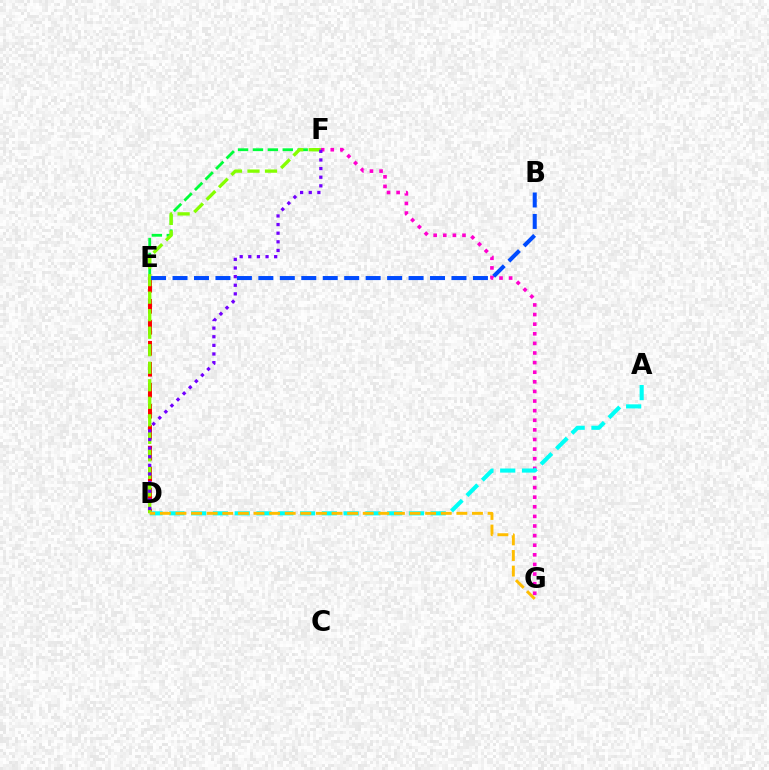{('D', 'E'): [{'color': '#ff0000', 'line_style': 'dashed', 'thickness': 2.85}], ('F', 'G'): [{'color': '#ff00cf', 'line_style': 'dotted', 'thickness': 2.61}], ('A', 'D'): [{'color': '#00fff6', 'line_style': 'dashed', 'thickness': 2.96}], ('E', 'F'): [{'color': '#00ff39', 'line_style': 'dashed', 'thickness': 2.02}], ('D', 'F'): [{'color': '#84ff00', 'line_style': 'dashed', 'thickness': 2.38}, {'color': '#7200ff', 'line_style': 'dotted', 'thickness': 2.34}], ('D', 'G'): [{'color': '#ffbd00', 'line_style': 'dashed', 'thickness': 2.12}], ('B', 'E'): [{'color': '#004bff', 'line_style': 'dashed', 'thickness': 2.92}]}